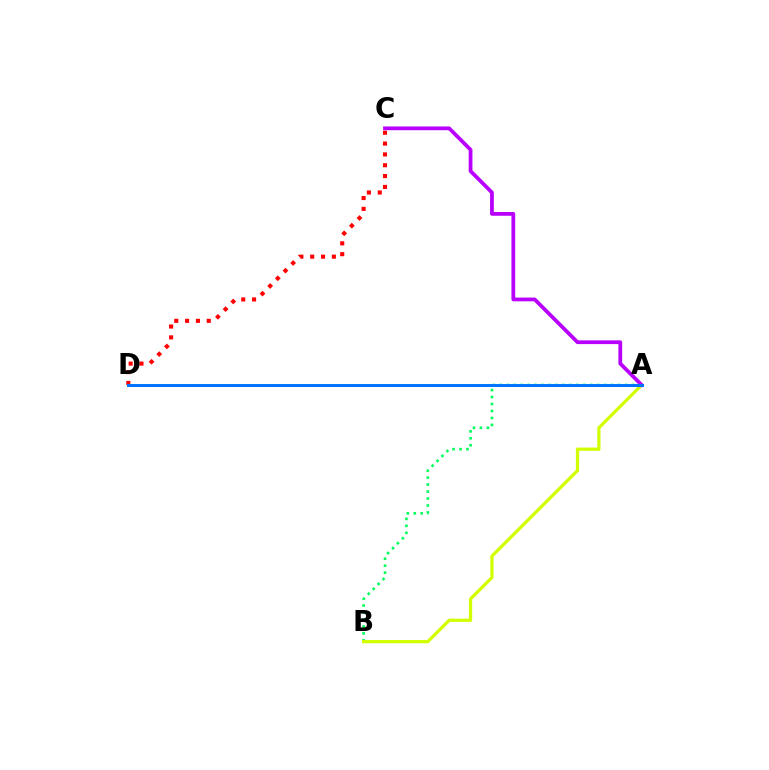{('A', 'B'): [{'color': '#00ff5c', 'line_style': 'dotted', 'thickness': 1.89}, {'color': '#d1ff00', 'line_style': 'solid', 'thickness': 2.32}], ('C', 'D'): [{'color': '#ff0000', 'line_style': 'dotted', 'thickness': 2.94}], ('A', 'C'): [{'color': '#b900ff', 'line_style': 'solid', 'thickness': 2.71}], ('A', 'D'): [{'color': '#0074ff', 'line_style': 'solid', 'thickness': 2.15}]}